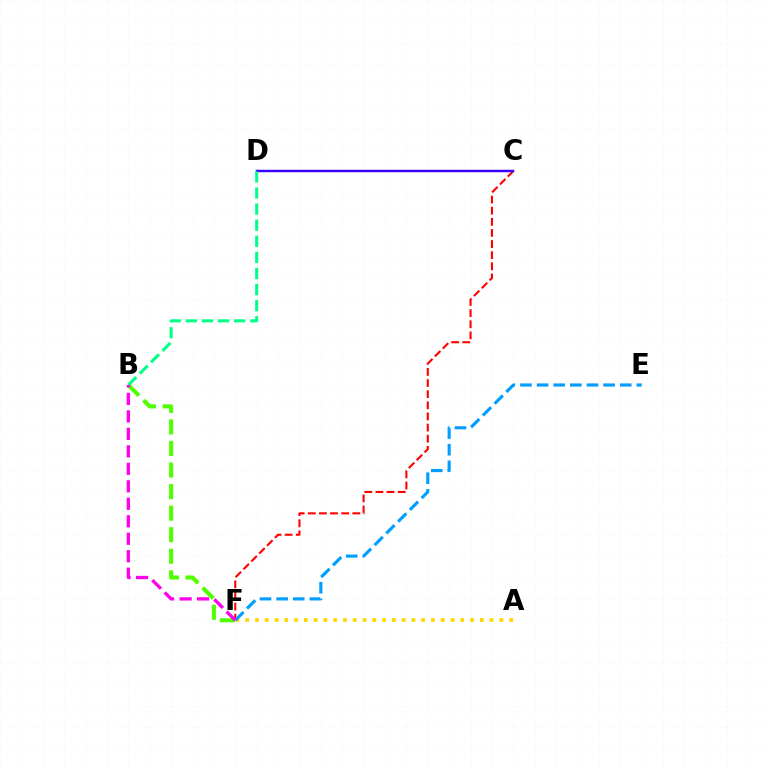{('C', 'F'): [{'color': '#ff0000', 'line_style': 'dashed', 'thickness': 1.51}], ('A', 'F'): [{'color': '#ffd500', 'line_style': 'dotted', 'thickness': 2.66}], ('B', 'F'): [{'color': '#4fff00', 'line_style': 'dashed', 'thickness': 2.93}, {'color': '#ff00ed', 'line_style': 'dashed', 'thickness': 2.37}], ('C', 'D'): [{'color': '#3700ff', 'line_style': 'solid', 'thickness': 1.77}], ('E', 'F'): [{'color': '#009eff', 'line_style': 'dashed', 'thickness': 2.26}], ('B', 'D'): [{'color': '#00ff86', 'line_style': 'dashed', 'thickness': 2.19}]}